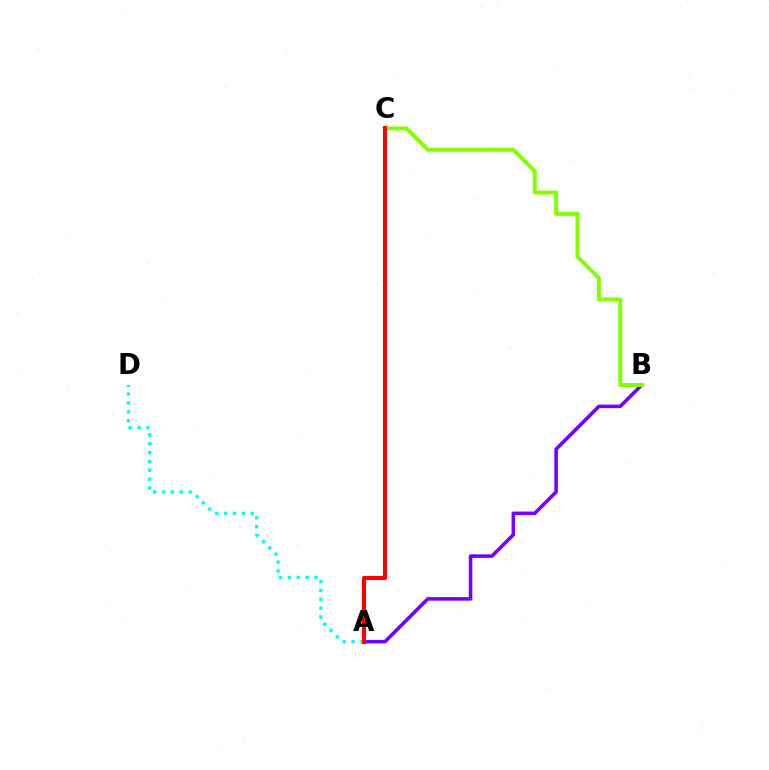{('A', 'B'): [{'color': '#7200ff', 'line_style': 'solid', 'thickness': 2.56}], ('A', 'D'): [{'color': '#00fff6', 'line_style': 'dotted', 'thickness': 2.41}], ('B', 'C'): [{'color': '#84ff00', 'line_style': 'solid', 'thickness': 2.86}], ('A', 'C'): [{'color': '#ff0000', 'line_style': 'solid', 'thickness': 2.94}]}